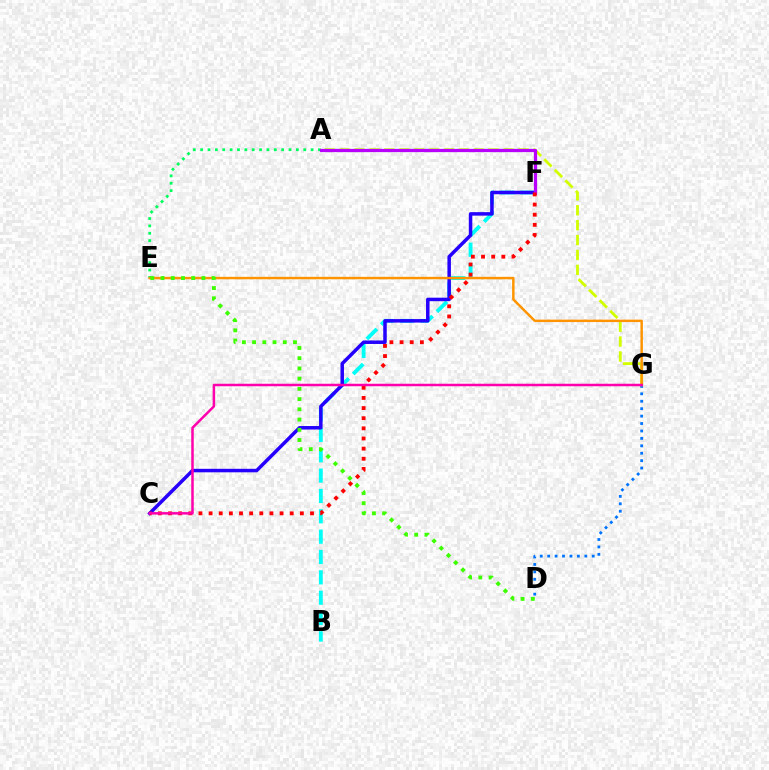{('B', 'F'): [{'color': '#00fff6', 'line_style': 'dashed', 'thickness': 2.76}], ('D', 'G'): [{'color': '#0074ff', 'line_style': 'dotted', 'thickness': 2.02}], ('A', 'G'): [{'color': '#d1ff00', 'line_style': 'dashed', 'thickness': 2.02}], ('A', 'E'): [{'color': '#00ff5c', 'line_style': 'dotted', 'thickness': 2.0}], ('C', 'F'): [{'color': '#2500ff', 'line_style': 'solid', 'thickness': 2.52}, {'color': '#ff0000', 'line_style': 'dotted', 'thickness': 2.76}], ('A', 'F'): [{'color': '#b900ff', 'line_style': 'solid', 'thickness': 2.35}], ('E', 'G'): [{'color': '#ff9400', 'line_style': 'solid', 'thickness': 1.76}], ('C', 'G'): [{'color': '#ff00ac', 'line_style': 'solid', 'thickness': 1.8}], ('D', 'E'): [{'color': '#3dff00', 'line_style': 'dotted', 'thickness': 2.78}]}